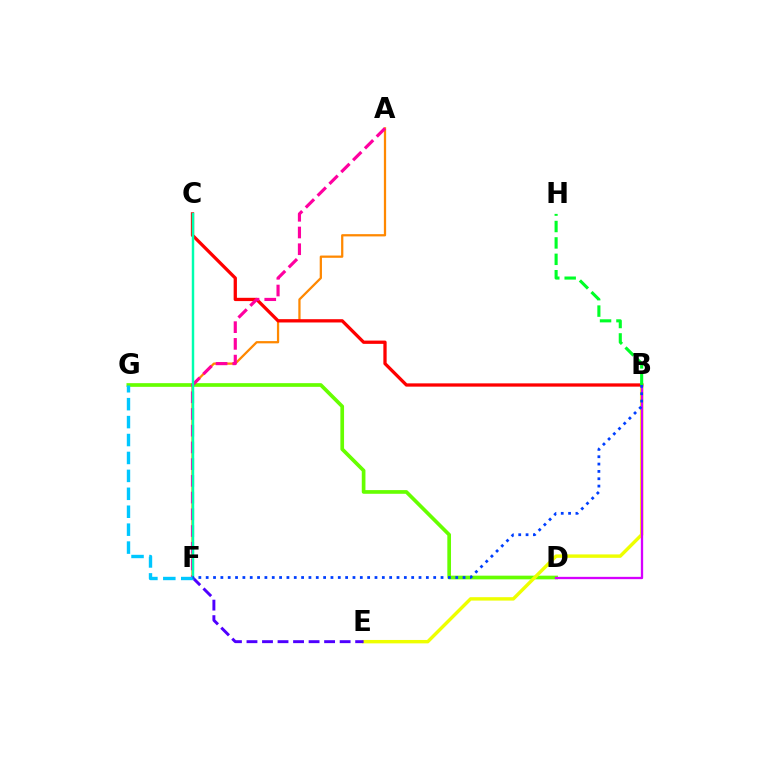{('D', 'G'): [{'color': '#66ff00', 'line_style': 'solid', 'thickness': 2.65}], ('A', 'F'): [{'color': '#ff8800', 'line_style': 'solid', 'thickness': 1.63}, {'color': '#ff00a0', 'line_style': 'dashed', 'thickness': 2.27}], ('B', 'E'): [{'color': '#eeff00', 'line_style': 'solid', 'thickness': 2.45}], ('B', 'C'): [{'color': '#ff0000', 'line_style': 'solid', 'thickness': 2.36}], ('B', 'D'): [{'color': '#d600ff', 'line_style': 'solid', 'thickness': 1.66}], ('E', 'F'): [{'color': '#4f00ff', 'line_style': 'dashed', 'thickness': 2.11}], ('C', 'F'): [{'color': '#00ffaf', 'line_style': 'solid', 'thickness': 1.76}], ('F', 'G'): [{'color': '#00c7ff', 'line_style': 'dashed', 'thickness': 2.44}], ('B', 'F'): [{'color': '#003fff', 'line_style': 'dotted', 'thickness': 1.99}], ('B', 'H'): [{'color': '#00ff27', 'line_style': 'dashed', 'thickness': 2.23}]}